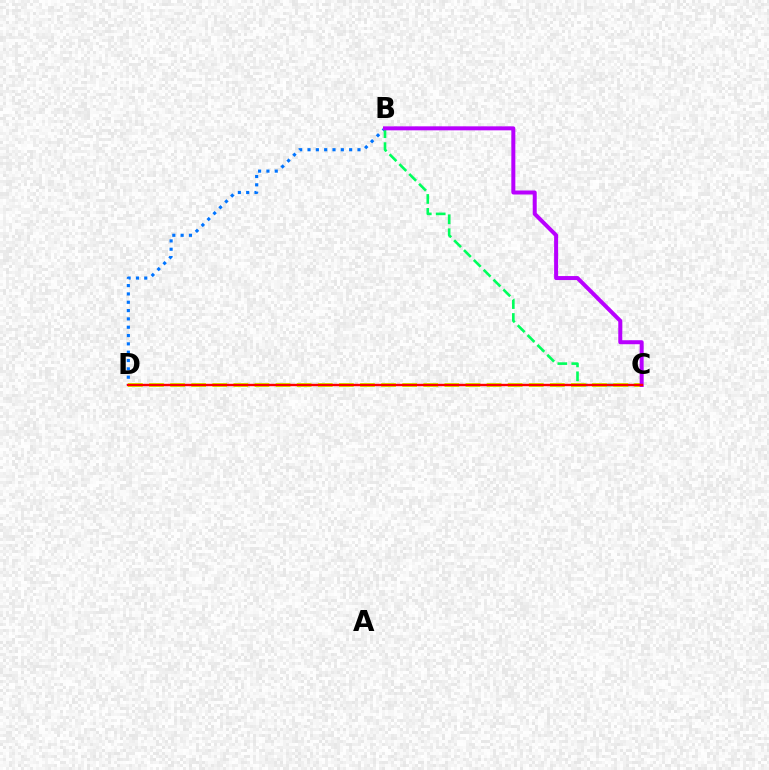{('B', 'D'): [{'color': '#0074ff', 'line_style': 'dotted', 'thickness': 2.26}], ('B', 'C'): [{'color': '#00ff5c', 'line_style': 'dashed', 'thickness': 1.89}, {'color': '#b900ff', 'line_style': 'solid', 'thickness': 2.88}], ('C', 'D'): [{'color': '#d1ff00', 'line_style': 'dashed', 'thickness': 2.87}, {'color': '#ff0000', 'line_style': 'solid', 'thickness': 1.74}]}